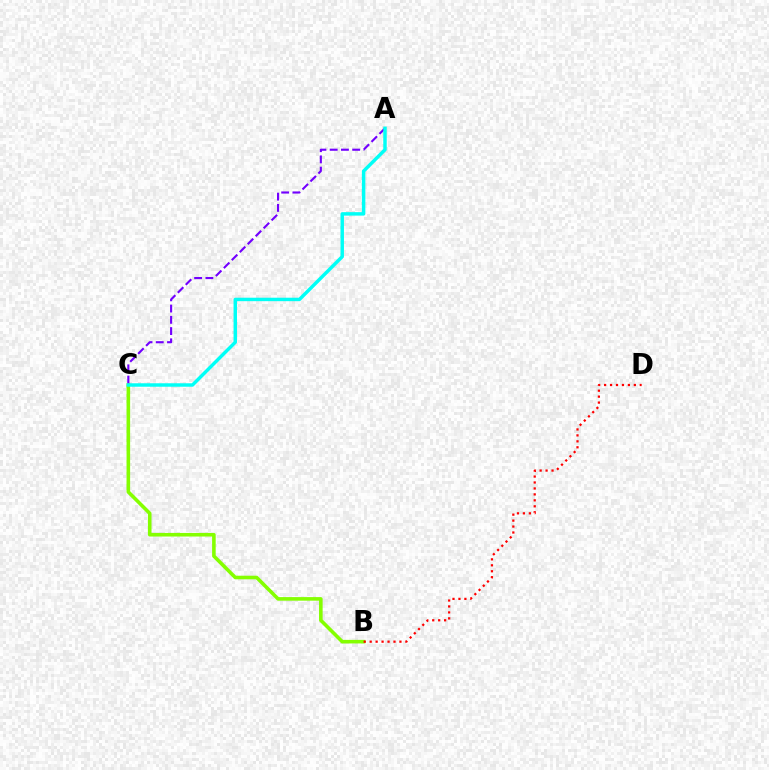{('B', 'C'): [{'color': '#84ff00', 'line_style': 'solid', 'thickness': 2.58}], ('A', 'C'): [{'color': '#7200ff', 'line_style': 'dashed', 'thickness': 1.53}, {'color': '#00fff6', 'line_style': 'solid', 'thickness': 2.49}], ('B', 'D'): [{'color': '#ff0000', 'line_style': 'dotted', 'thickness': 1.62}]}